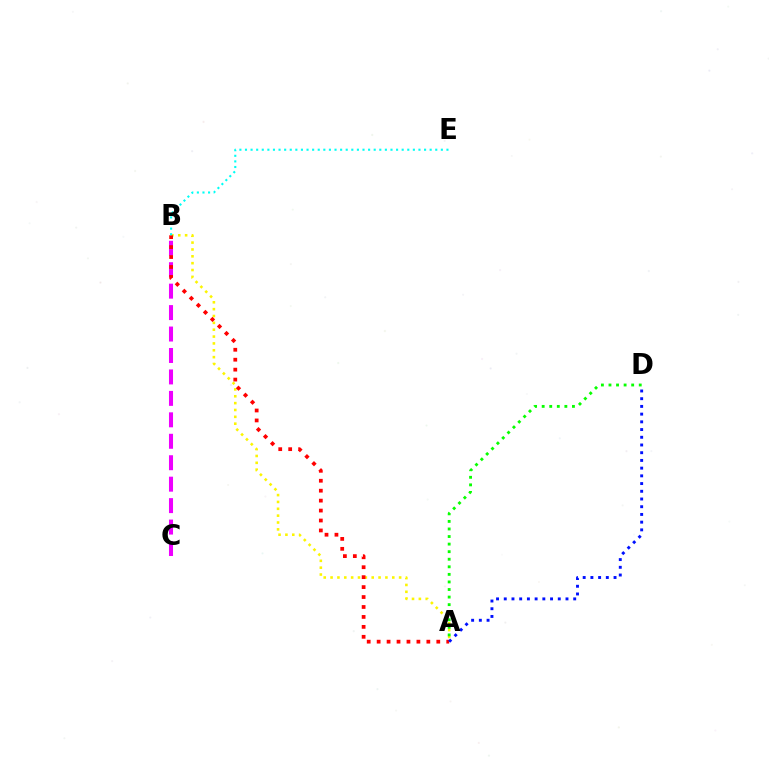{('A', 'B'): [{'color': '#fcf500', 'line_style': 'dotted', 'thickness': 1.86}, {'color': '#ff0000', 'line_style': 'dotted', 'thickness': 2.7}], ('A', 'D'): [{'color': '#08ff00', 'line_style': 'dotted', 'thickness': 2.06}, {'color': '#0010ff', 'line_style': 'dotted', 'thickness': 2.1}], ('B', 'C'): [{'color': '#ee00ff', 'line_style': 'dashed', 'thickness': 2.91}], ('B', 'E'): [{'color': '#00fff6', 'line_style': 'dotted', 'thickness': 1.52}]}